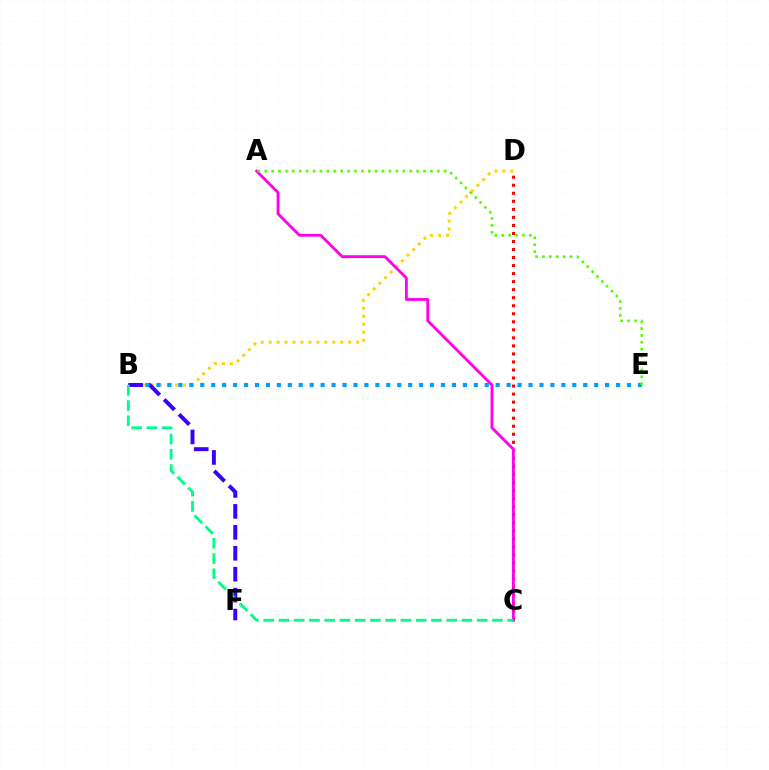{('C', 'D'): [{'color': '#ff0000', 'line_style': 'dotted', 'thickness': 2.18}], ('B', 'D'): [{'color': '#ffd500', 'line_style': 'dotted', 'thickness': 2.16}], ('B', 'E'): [{'color': '#009eff', 'line_style': 'dotted', 'thickness': 2.97}], ('A', 'C'): [{'color': '#ff00ed', 'line_style': 'solid', 'thickness': 2.03}], ('A', 'E'): [{'color': '#4fff00', 'line_style': 'dotted', 'thickness': 1.88}], ('B', 'F'): [{'color': '#3700ff', 'line_style': 'dashed', 'thickness': 2.84}], ('B', 'C'): [{'color': '#00ff86', 'line_style': 'dashed', 'thickness': 2.07}]}